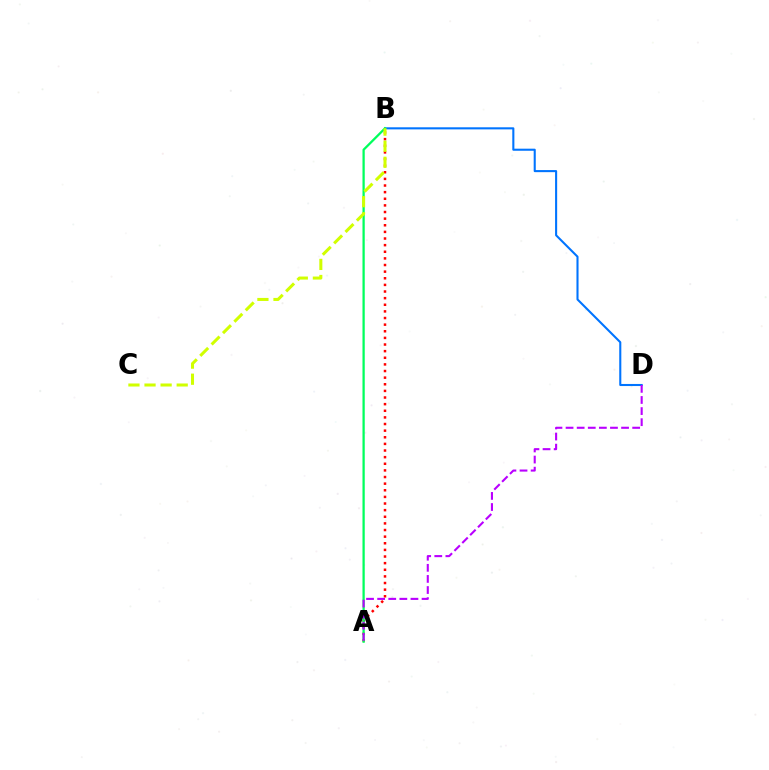{('A', 'B'): [{'color': '#ff0000', 'line_style': 'dotted', 'thickness': 1.8}, {'color': '#00ff5c', 'line_style': 'solid', 'thickness': 1.63}], ('B', 'D'): [{'color': '#0074ff', 'line_style': 'solid', 'thickness': 1.5}], ('B', 'C'): [{'color': '#d1ff00', 'line_style': 'dashed', 'thickness': 2.19}], ('A', 'D'): [{'color': '#b900ff', 'line_style': 'dashed', 'thickness': 1.51}]}